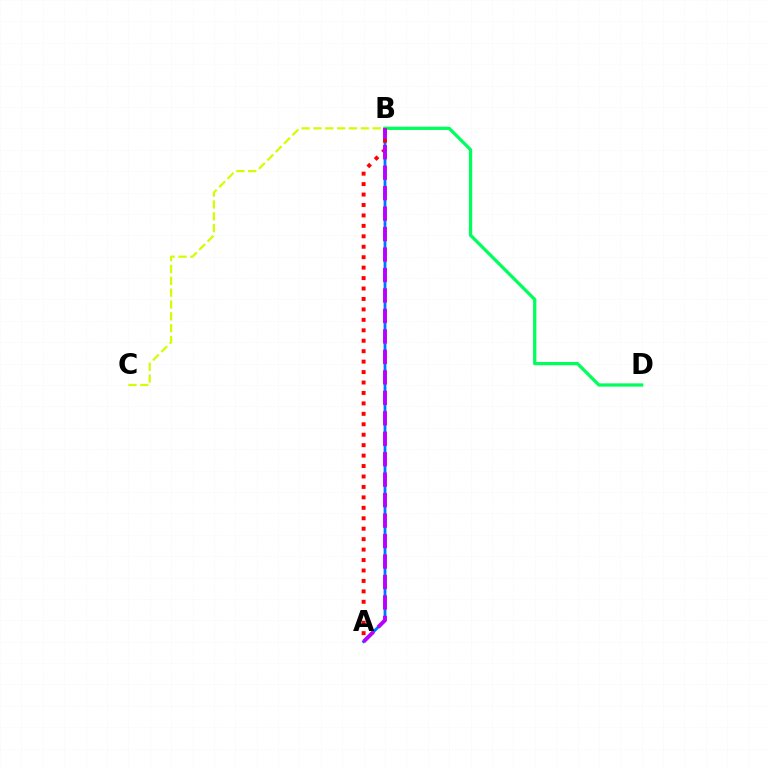{('A', 'B'): [{'color': '#0074ff', 'line_style': 'solid', 'thickness': 2.02}, {'color': '#ff0000', 'line_style': 'dotted', 'thickness': 2.84}, {'color': '#b900ff', 'line_style': 'dashed', 'thickness': 2.78}], ('B', 'C'): [{'color': '#d1ff00', 'line_style': 'dashed', 'thickness': 1.61}], ('B', 'D'): [{'color': '#00ff5c', 'line_style': 'solid', 'thickness': 2.35}]}